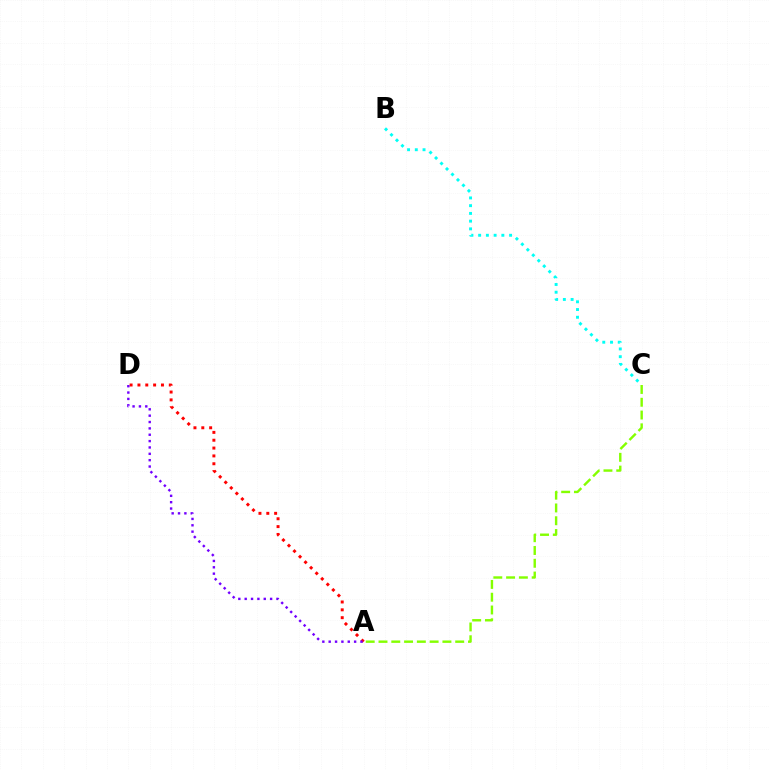{('A', 'C'): [{'color': '#84ff00', 'line_style': 'dashed', 'thickness': 1.74}], ('B', 'C'): [{'color': '#00fff6', 'line_style': 'dotted', 'thickness': 2.1}], ('A', 'D'): [{'color': '#ff0000', 'line_style': 'dotted', 'thickness': 2.13}, {'color': '#7200ff', 'line_style': 'dotted', 'thickness': 1.73}]}